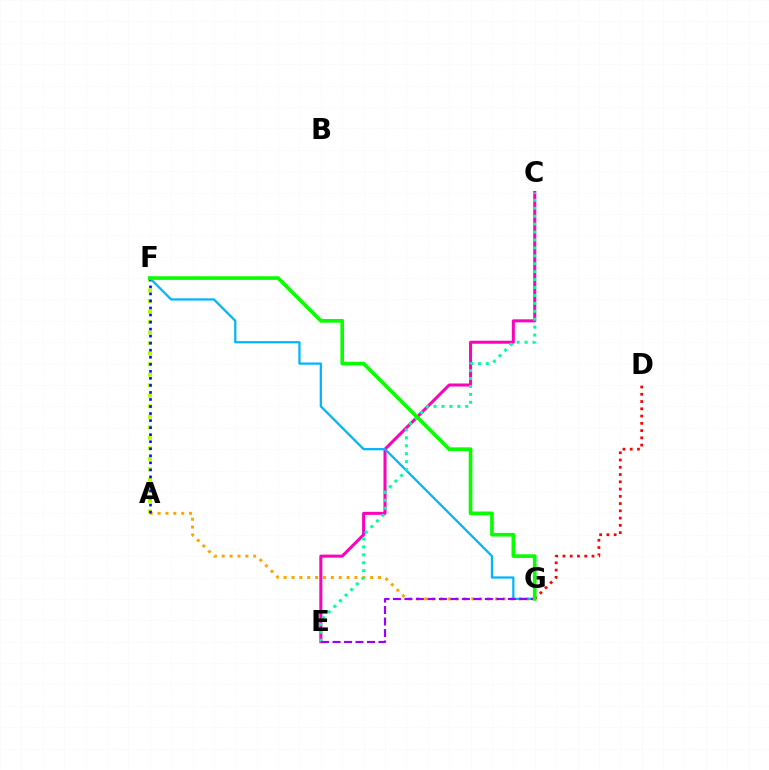{('A', 'F'): [{'color': '#b3ff00', 'line_style': 'dotted', 'thickness': 2.86}, {'color': '#0010ff', 'line_style': 'dotted', 'thickness': 1.91}], ('A', 'G'): [{'color': '#ffa500', 'line_style': 'dotted', 'thickness': 2.14}], ('C', 'E'): [{'color': '#ff00bd', 'line_style': 'solid', 'thickness': 2.18}, {'color': '#00ff9d', 'line_style': 'dotted', 'thickness': 2.15}], ('F', 'G'): [{'color': '#00b5ff', 'line_style': 'solid', 'thickness': 1.61}, {'color': '#08ff00', 'line_style': 'solid', 'thickness': 2.62}], ('D', 'G'): [{'color': '#ff0000', 'line_style': 'dotted', 'thickness': 1.97}], ('E', 'G'): [{'color': '#9b00ff', 'line_style': 'dashed', 'thickness': 1.56}]}